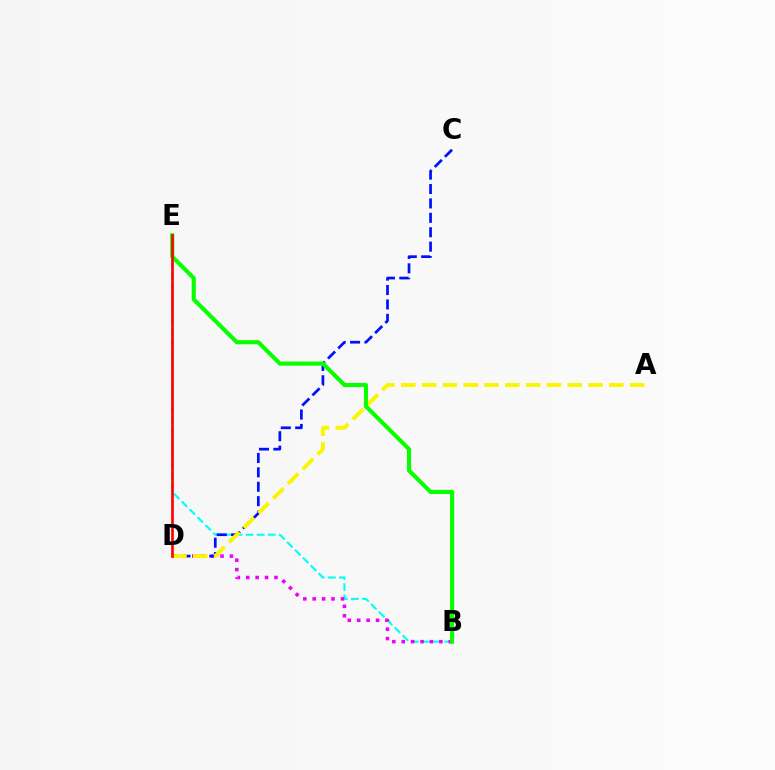{('B', 'E'): [{'color': '#00fff6', 'line_style': 'dashed', 'thickness': 1.51}, {'color': '#08ff00', 'line_style': 'solid', 'thickness': 2.95}], ('B', 'D'): [{'color': '#ee00ff', 'line_style': 'dotted', 'thickness': 2.56}], ('C', 'D'): [{'color': '#0010ff', 'line_style': 'dashed', 'thickness': 1.96}], ('A', 'D'): [{'color': '#fcf500', 'line_style': 'dashed', 'thickness': 2.83}], ('D', 'E'): [{'color': '#ff0000', 'line_style': 'solid', 'thickness': 1.91}]}